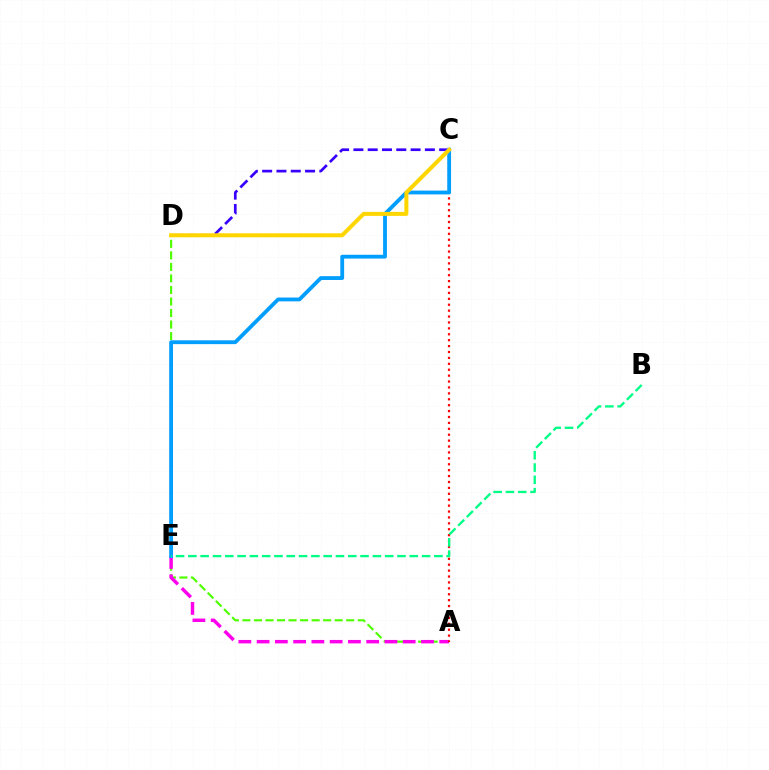{('A', 'D'): [{'color': '#4fff00', 'line_style': 'dashed', 'thickness': 1.57}], ('A', 'E'): [{'color': '#ff00ed', 'line_style': 'dashed', 'thickness': 2.48}], ('A', 'C'): [{'color': '#ff0000', 'line_style': 'dotted', 'thickness': 1.61}], ('C', 'D'): [{'color': '#3700ff', 'line_style': 'dashed', 'thickness': 1.94}, {'color': '#ffd500', 'line_style': 'solid', 'thickness': 2.88}], ('C', 'E'): [{'color': '#009eff', 'line_style': 'solid', 'thickness': 2.74}], ('B', 'E'): [{'color': '#00ff86', 'line_style': 'dashed', 'thickness': 1.67}]}